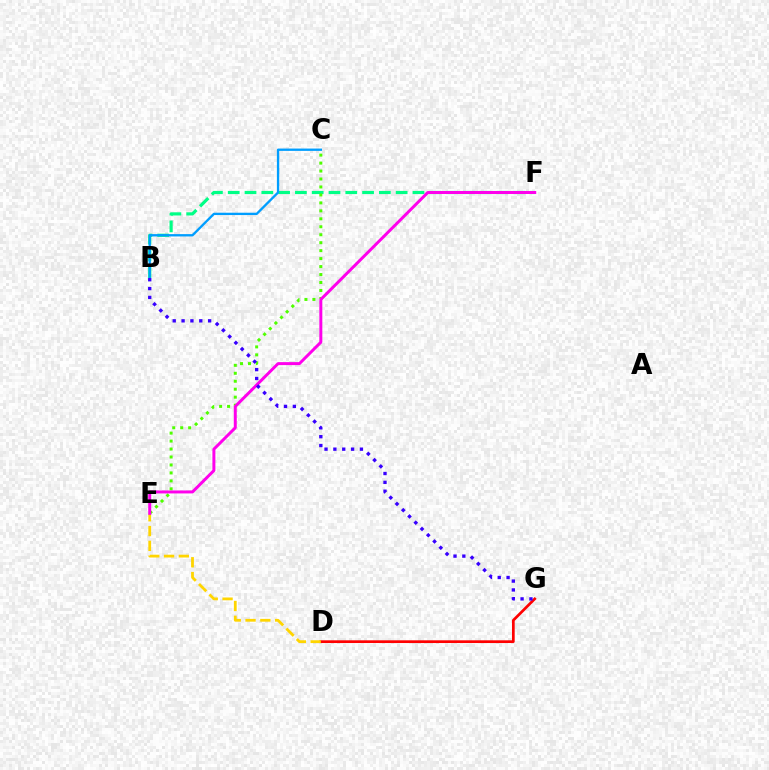{('D', 'G'): [{'color': '#ff0000', 'line_style': 'solid', 'thickness': 1.96}], ('B', 'F'): [{'color': '#00ff86', 'line_style': 'dashed', 'thickness': 2.28}], ('D', 'E'): [{'color': '#ffd500', 'line_style': 'dashed', 'thickness': 2.01}], ('B', 'C'): [{'color': '#009eff', 'line_style': 'solid', 'thickness': 1.68}], ('C', 'E'): [{'color': '#4fff00', 'line_style': 'dotted', 'thickness': 2.16}], ('E', 'F'): [{'color': '#ff00ed', 'line_style': 'solid', 'thickness': 2.14}], ('B', 'G'): [{'color': '#3700ff', 'line_style': 'dotted', 'thickness': 2.4}]}